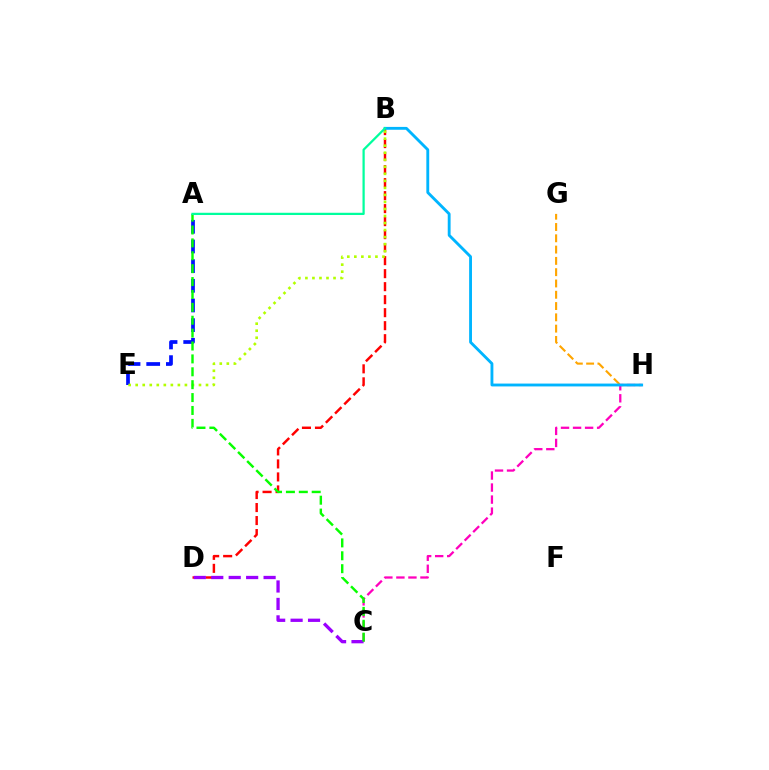{('A', 'E'): [{'color': '#0010ff', 'line_style': 'dashed', 'thickness': 2.67}], ('B', 'D'): [{'color': '#ff0000', 'line_style': 'dashed', 'thickness': 1.77}], ('G', 'H'): [{'color': '#ffa500', 'line_style': 'dashed', 'thickness': 1.53}], ('C', 'H'): [{'color': '#ff00bd', 'line_style': 'dashed', 'thickness': 1.63}], ('B', 'E'): [{'color': '#b3ff00', 'line_style': 'dotted', 'thickness': 1.91}], ('B', 'H'): [{'color': '#00b5ff', 'line_style': 'solid', 'thickness': 2.06}], ('C', 'D'): [{'color': '#9b00ff', 'line_style': 'dashed', 'thickness': 2.37}], ('A', 'C'): [{'color': '#08ff00', 'line_style': 'dashed', 'thickness': 1.75}], ('A', 'B'): [{'color': '#00ff9d', 'line_style': 'solid', 'thickness': 1.61}]}